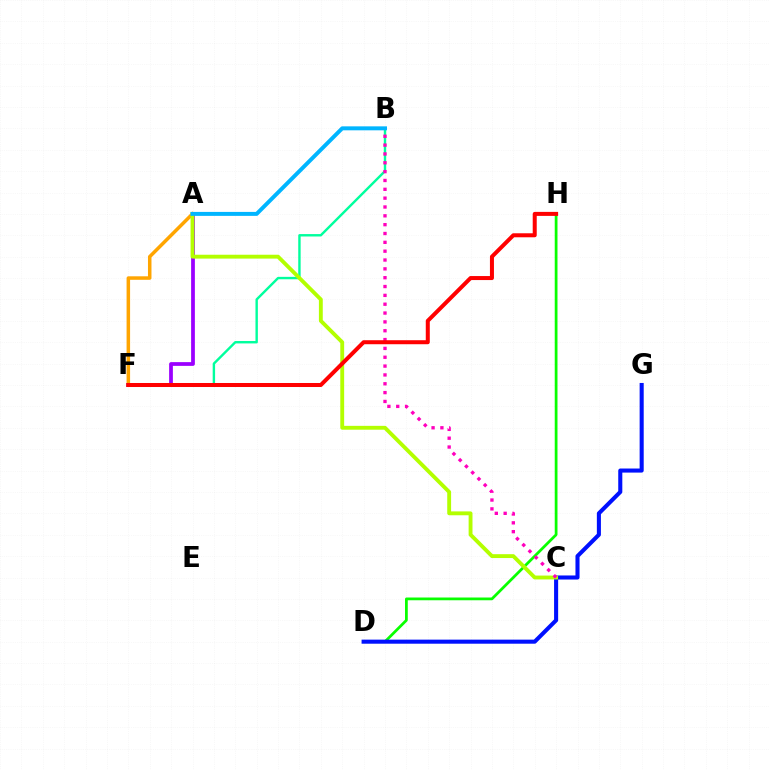{('A', 'F'): [{'color': '#9b00ff', 'line_style': 'solid', 'thickness': 2.7}, {'color': '#ffa500', 'line_style': 'solid', 'thickness': 2.53}], ('D', 'H'): [{'color': '#08ff00', 'line_style': 'solid', 'thickness': 1.98}], ('D', 'G'): [{'color': '#0010ff', 'line_style': 'solid', 'thickness': 2.93}], ('B', 'F'): [{'color': '#00ff9d', 'line_style': 'solid', 'thickness': 1.73}], ('A', 'C'): [{'color': '#b3ff00', 'line_style': 'solid', 'thickness': 2.78}], ('B', 'C'): [{'color': '#ff00bd', 'line_style': 'dotted', 'thickness': 2.4}], ('F', 'H'): [{'color': '#ff0000', 'line_style': 'solid', 'thickness': 2.89}], ('A', 'B'): [{'color': '#00b5ff', 'line_style': 'solid', 'thickness': 2.86}]}